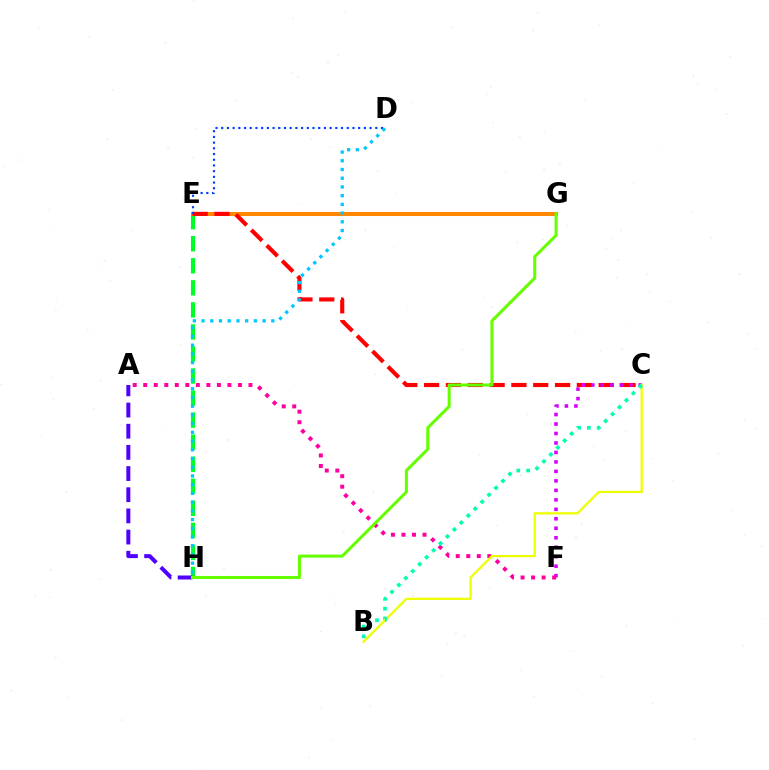{('E', 'H'): [{'color': '#00ff27', 'line_style': 'dashed', 'thickness': 3.0}], ('E', 'G'): [{'color': '#ff8800', 'line_style': 'solid', 'thickness': 2.91}], ('C', 'E'): [{'color': '#ff0000', 'line_style': 'dashed', 'thickness': 2.97}], ('D', 'E'): [{'color': '#003fff', 'line_style': 'dotted', 'thickness': 1.55}], ('A', 'H'): [{'color': '#4f00ff', 'line_style': 'dashed', 'thickness': 2.88}], ('D', 'H'): [{'color': '#00c7ff', 'line_style': 'dotted', 'thickness': 2.37}], ('C', 'F'): [{'color': '#d600ff', 'line_style': 'dotted', 'thickness': 2.58}], ('A', 'F'): [{'color': '#ff00a0', 'line_style': 'dotted', 'thickness': 2.86}], ('B', 'C'): [{'color': '#eeff00', 'line_style': 'solid', 'thickness': 1.64}, {'color': '#00ffaf', 'line_style': 'dotted', 'thickness': 2.67}], ('G', 'H'): [{'color': '#66ff00', 'line_style': 'solid', 'thickness': 2.2}]}